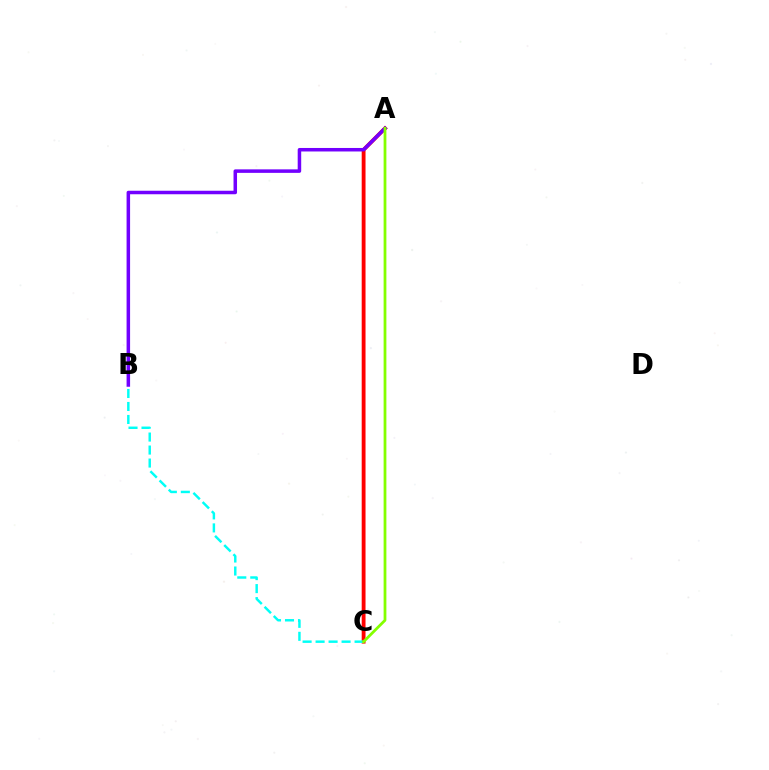{('A', 'C'): [{'color': '#ff0000', 'line_style': 'solid', 'thickness': 2.76}, {'color': '#84ff00', 'line_style': 'solid', 'thickness': 2.0}], ('A', 'B'): [{'color': '#7200ff', 'line_style': 'solid', 'thickness': 2.53}], ('B', 'C'): [{'color': '#00fff6', 'line_style': 'dashed', 'thickness': 1.77}]}